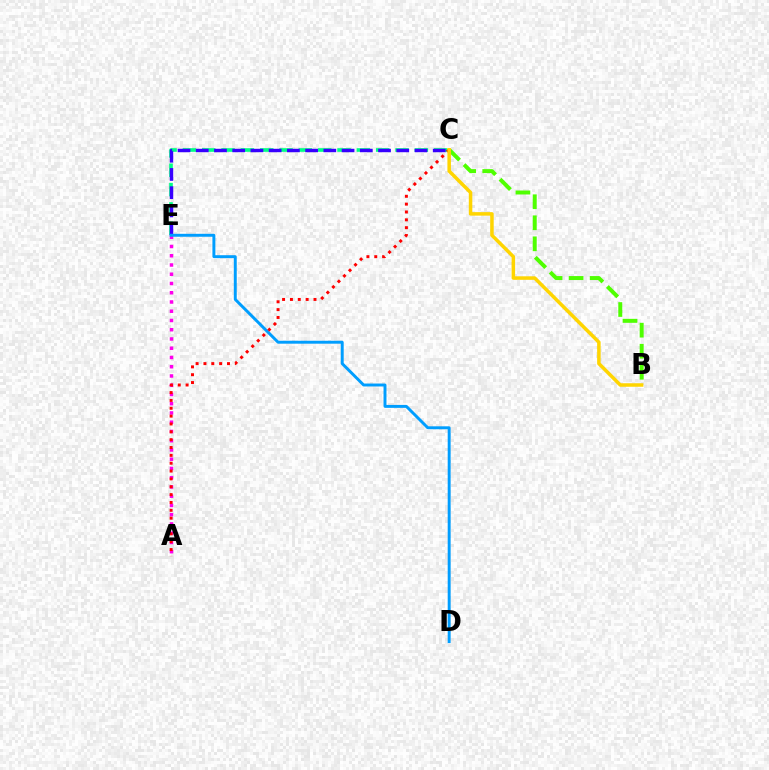{('B', 'C'): [{'color': '#4fff00', 'line_style': 'dashed', 'thickness': 2.86}, {'color': '#ffd500', 'line_style': 'solid', 'thickness': 2.53}], ('C', 'E'): [{'color': '#00ff86', 'line_style': 'dashed', 'thickness': 2.63}, {'color': '#3700ff', 'line_style': 'dashed', 'thickness': 2.48}], ('A', 'E'): [{'color': '#ff00ed', 'line_style': 'dotted', 'thickness': 2.51}], ('D', 'E'): [{'color': '#009eff', 'line_style': 'solid', 'thickness': 2.12}], ('A', 'C'): [{'color': '#ff0000', 'line_style': 'dotted', 'thickness': 2.13}]}